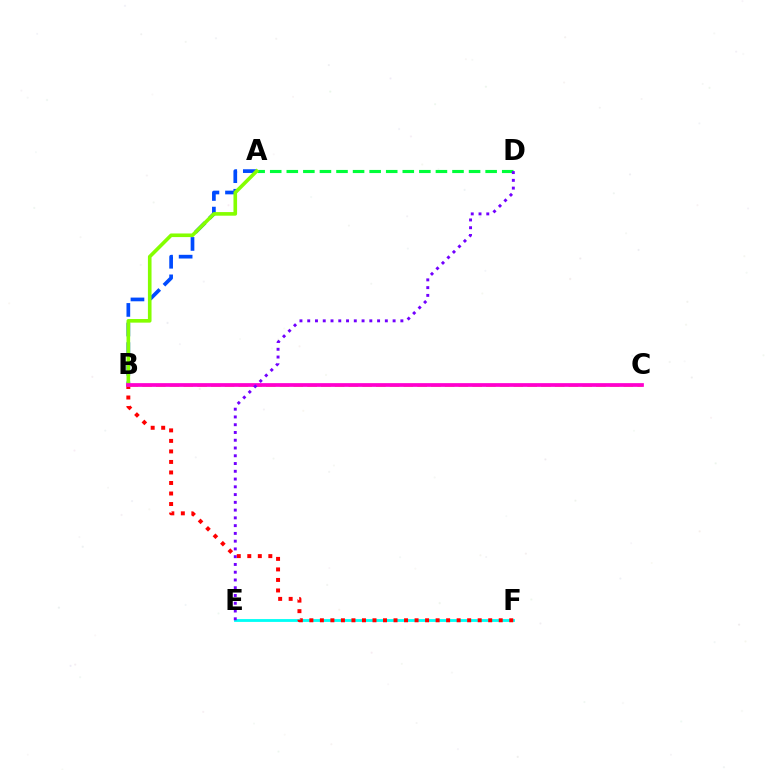{('A', 'B'): [{'color': '#004bff', 'line_style': 'dashed', 'thickness': 2.66}, {'color': '#84ff00', 'line_style': 'solid', 'thickness': 2.6}], ('E', 'F'): [{'color': '#00fff6', 'line_style': 'solid', 'thickness': 2.03}], ('B', 'C'): [{'color': '#ffbd00', 'line_style': 'dashed', 'thickness': 1.87}, {'color': '#ff00cf', 'line_style': 'solid', 'thickness': 2.68}], ('B', 'F'): [{'color': '#ff0000', 'line_style': 'dotted', 'thickness': 2.86}], ('A', 'D'): [{'color': '#00ff39', 'line_style': 'dashed', 'thickness': 2.25}], ('D', 'E'): [{'color': '#7200ff', 'line_style': 'dotted', 'thickness': 2.11}]}